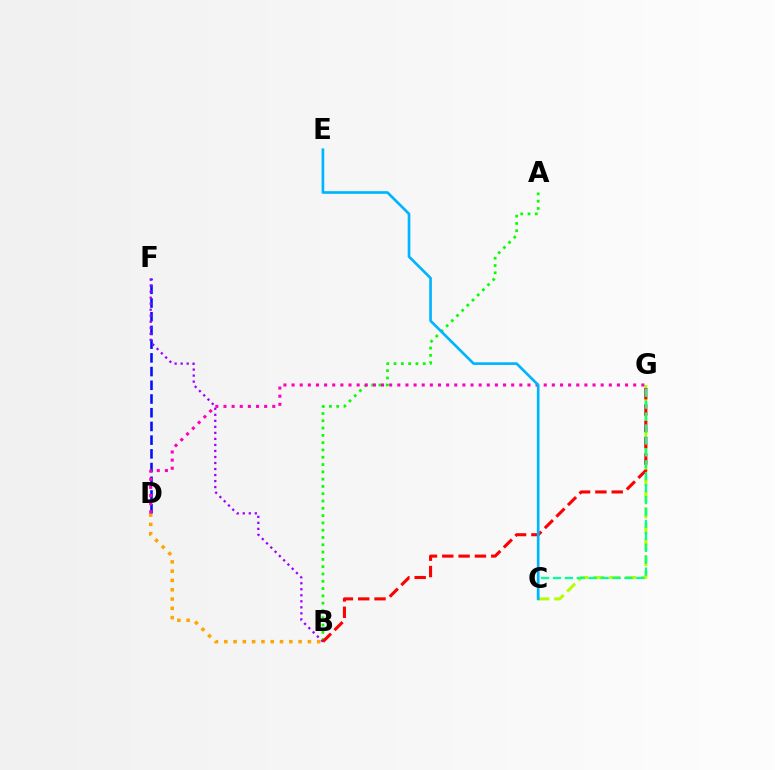{('B', 'D'): [{'color': '#ffa500', 'line_style': 'dotted', 'thickness': 2.52}], ('A', 'B'): [{'color': '#08ff00', 'line_style': 'dotted', 'thickness': 1.98}], ('C', 'G'): [{'color': '#b3ff00', 'line_style': 'dashed', 'thickness': 2.17}, {'color': '#00ff9d', 'line_style': 'dashed', 'thickness': 1.62}], ('D', 'F'): [{'color': '#0010ff', 'line_style': 'dashed', 'thickness': 1.86}], ('B', 'F'): [{'color': '#9b00ff', 'line_style': 'dotted', 'thickness': 1.64}], ('D', 'G'): [{'color': '#ff00bd', 'line_style': 'dotted', 'thickness': 2.21}], ('B', 'G'): [{'color': '#ff0000', 'line_style': 'dashed', 'thickness': 2.22}], ('C', 'E'): [{'color': '#00b5ff', 'line_style': 'solid', 'thickness': 1.92}]}